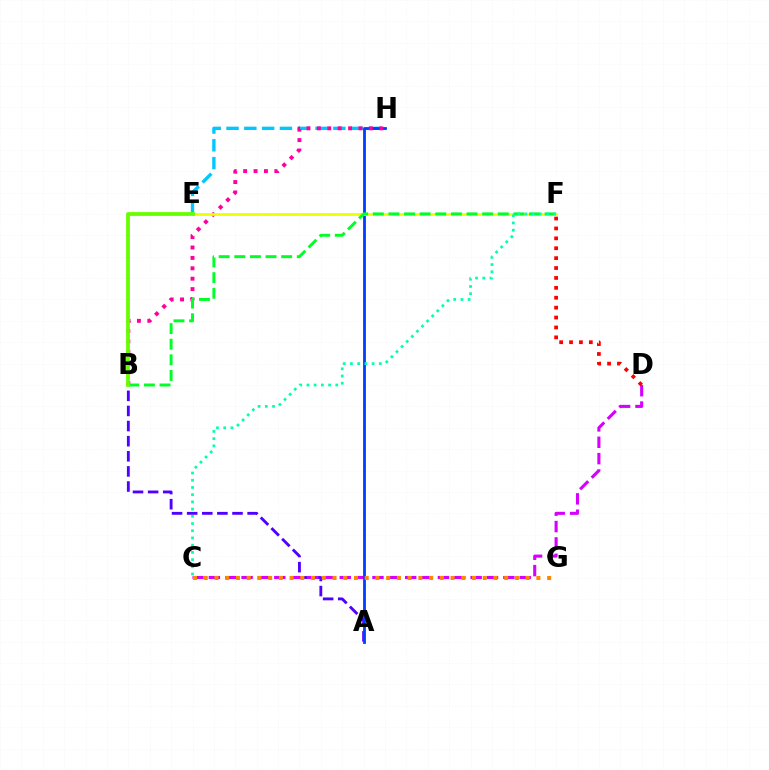{('A', 'B'): [{'color': '#4f00ff', 'line_style': 'dashed', 'thickness': 2.05}], ('E', 'H'): [{'color': '#00c7ff', 'line_style': 'dashed', 'thickness': 2.42}], ('C', 'D'): [{'color': '#d600ff', 'line_style': 'dashed', 'thickness': 2.22}], ('A', 'H'): [{'color': '#003fff', 'line_style': 'solid', 'thickness': 2.03}], ('B', 'H'): [{'color': '#ff00a0', 'line_style': 'dotted', 'thickness': 2.83}], ('C', 'G'): [{'color': '#ff8800', 'line_style': 'dotted', 'thickness': 2.92}], ('E', 'F'): [{'color': '#eeff00', 'line_style': 'solid', 'thickness': 2.0}], ('B', 'F'): [{'color': '#00ff27', 'line_style': 'dashed', 'thickness': 2.12}], ('C', 'F'): [{'color': '#00ffaf', 'line_style': 'dotted', 'thickness': 1.96}], ('B', 'E'): [{'color': '#66ff00', 'line_style': 'solid', 'thickness': 2.71}], ('D', 'F'): [{'color': '#ff0000', 'line_style': 'dotted', 'thickness': 2.69}]}